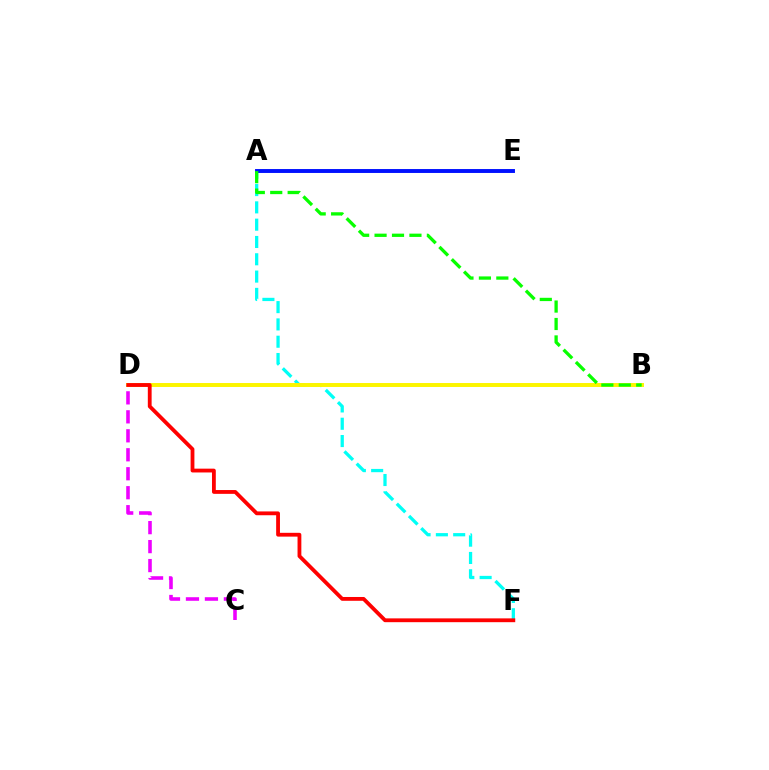{('A', 'F'): [{'color': '#00fff6', 'line_style': 'dashed', 'thickness': 2.35}], ('A', 'E'): [{'color': '#0010ff', 'line_style': 'solid', 'thickness': 2.82}], ('B', 'D'): [{'color': '#fcf500', 'line_style': 'solid', 'thickness': 2.85}], ('C', 'D'): [{'color': '#ee00ff', 'line_style': 'dashed', 'thickness': 2.58}], ('A', 'B'): [{'color': '#08ff00', 'line_style': 'dashed', 'thickness': 2.37}], ('D', 'F'): [{'color': '#ff0000', 'line_style': 'solid', 'thickness': 2.74}]}